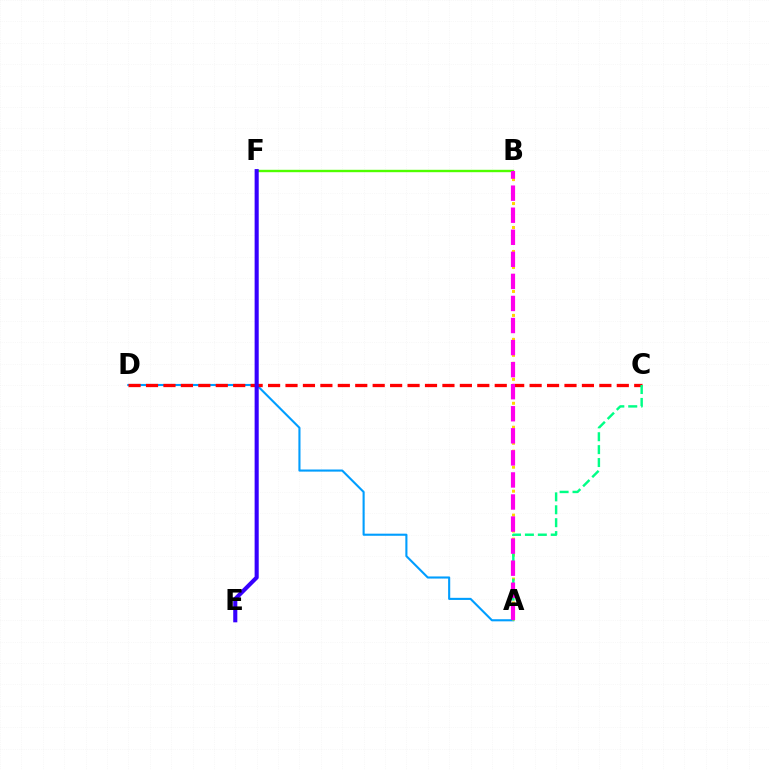{('A', 'D'): [{'color': '#009eff', 'line_style': 'solid', 'thickness': 1.52}], ('A', 'B'): [{'color': '#ffd500', 'line_style': 'dotted', 'thickness': 2.17}, {'color': '#ff00ed', 'line_style': 'dashed', 'thickness': 3.0}], ('B', 'F'): [{'color': '#4fff00', 'line_style': 'solid', 'thickness': 1.72}], ('C', 'D'): [{'color': '#ff0000', 'line_style': 'dashed', 'thickness': 2.37}], ('A', 'C'): [{'color': '#00ff86', 'line_style': 'dashed', 'thickness': 1.75}], ('E', 'F'): [{'color': '#3700ff', 'line_style': 'solid', 'thickness': 2.95}]}